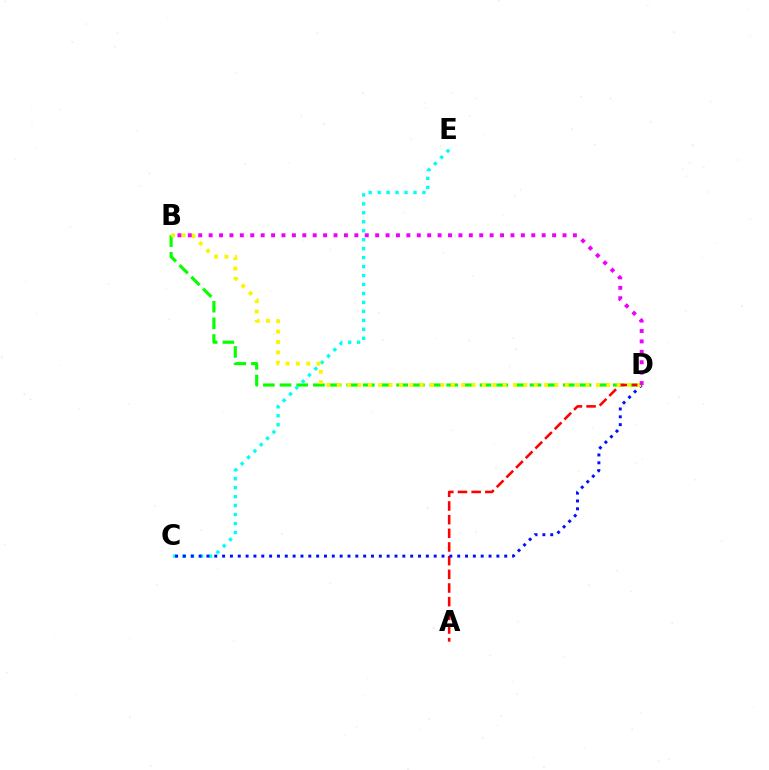{('B', 'D'): [{'color': '#08ff00', 'line_style': 'dashed', 'thickness': 2.26}, {'color': '#fcf500', 'line_style': 'dotted', 'thickness': 2.82}, {'color': '#ee00ff', 'line_style': 'dotted', 'thickness': 2.83}], ('A', 'D'): [{'color': '#ff0000', 'line_style': 'dashed', 'thickness': 1.86}], ('C', 'E'): [{'color': '#00fff6', 'line_style': 'dotted', 'thickness': 2.43}], ('C', 'D'): [{'color': '#0010ff', 'line_style': 'dotted', 'thickness': 2.13}]}